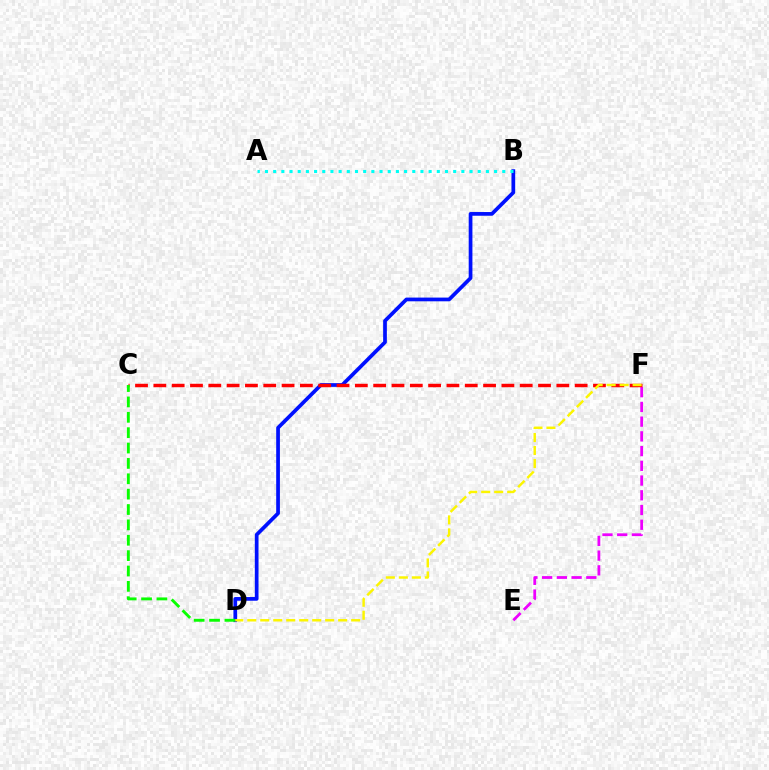{('E', 'F'): [{'color': '#ee00ff', 'line_style': 'dashed', 'thickness': 2.0}], ('B', 'D'): [{'color': '#0010ff', 'line_style': 'solid', 'thickness': 2.68}], ('C', 'F'): [{'color': '#ff0000', 'line_style': 'dashed', 'thickness': 2.49}], ('C', 'D'): [{'color': '#08ff00', 'line_style': 'dashed', 'thickness': 2.09}], ('D', 'F'): [{'color': '#fcf500', 'line_style': 'dashed', 'thickness': 1.76}], ('A', 'B'): [{'color': '#00fff6', 'line_style': 'dotted', 'thickness': 2.22}]}